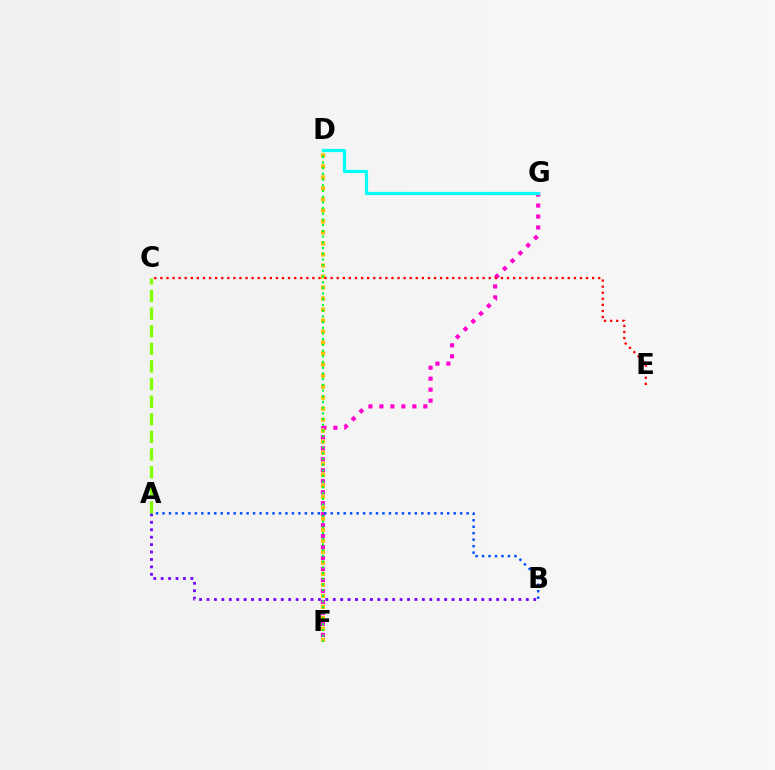{('F', 'G'): [{'color': '#ff00cf', 'line_style': 'dotted', 'thickness': 2.98}], ('A', 'B'): [{'color': '#7200ff', 'line_style': 'dotted', 'thickness': 2.02}, {'color': '#004bff', 'line_style': 'dotted', 'thickness': 1.76}], ('D', 'F'): [{'color': '#ffbd00', 'line_style': 'dotted', 'thickness': 2.99}, {'color': '#00ff39', 'line_style': 'dotted', 'thickness': 1.55}], ('C', 'E'): [{'color': '#ff0000', 'line_style': 'dotted', 'thickness': 1.65}], ('D', 'G'): [{'color': '#00fff6', 'line_style': 'solid', 'thickness': 2.31}], ('A', 'C'): [{'color': '#84ff00', 'line_style': 'dashed', 'thickness': 2.39}]}